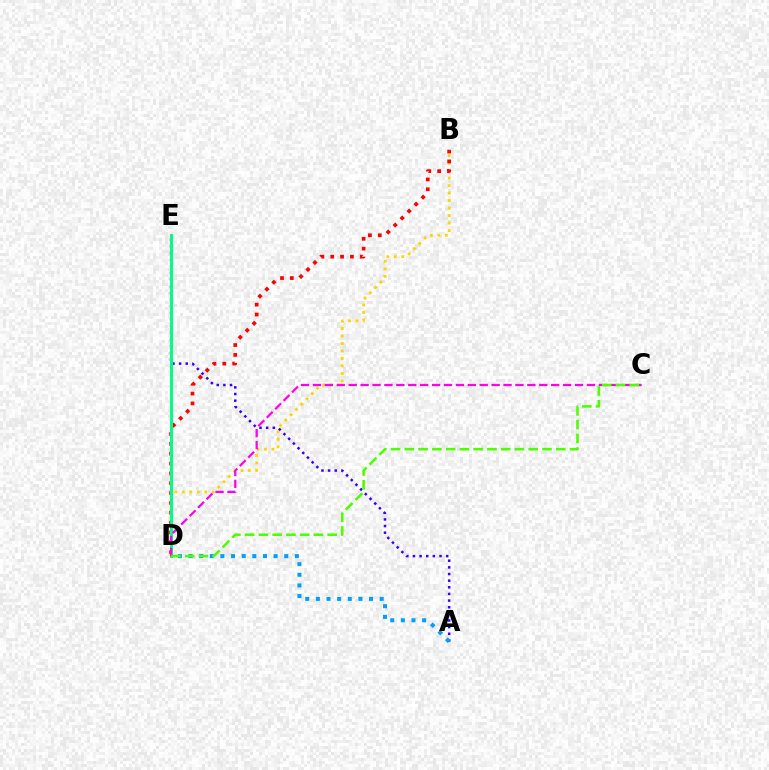{('B', 'D'): [{'color': '#ffd500', 'line_style': 'dotted', 'thickness': 2.04}, {'color': '#ff0000', 'line_style': 'dotted', 'thickness': 2.68}], ('A', 'E'): [{'color': '#3700ff', 'line_style': 'dotted', 'thickness': 1.8}], ('D', 'E'): [{'color': '#00ff86', 'line_style': 'solid', 'thickness': 2.14}], ('C', 'D'): [{'color': '#ff00ed', 'line_style': 'dashed', 'thickness': 1.62}, {'color': '#4fff00', 'line_style': 'dashed', 'thickness': 1.87}], ('A', 'D'): [{'color': '#009eff', 'line_style': 'dotted', 'thickness': 2.89}]}